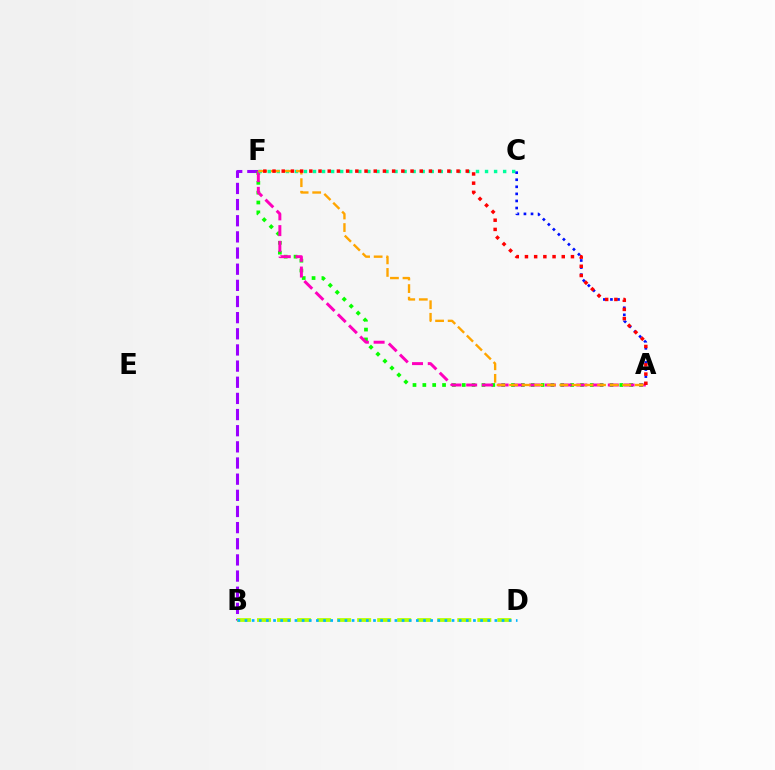{('B', 'F'): [{'color': '#9b00ff', 'line_style': 'dashed', 'thickness': 2.19}], ('A', 'F'): [{'color': '#08ff00', 'line_style': 'dotted', 'thickness': 2.68}, {'color': '#ff00bd', 'line_style': 'dashed', 'thickness': 2.14}, {'color': '#ffa500', 'line_style': 'dashed', 'thickness': 1.71}, {'color': '#ff0000', 'line_style': 'dotted', 'thickness': 2.5}], ('C', 'F'): [{'color': '#00ff9d', 'line_style': 'dotted', 'thickness': 2.46}], ('A', 'C'): [{'color': '#0010ff', 'line_style': 'dotted', 'thickness': 1.92}], ('B', 'D'): [{'color': '#b3ff00', 'line_style': 'dashed', 'thickness': 2.72}, {'color': '#00b5ff', 'line_style': 'dotted', 'thickness': 1.94}]}